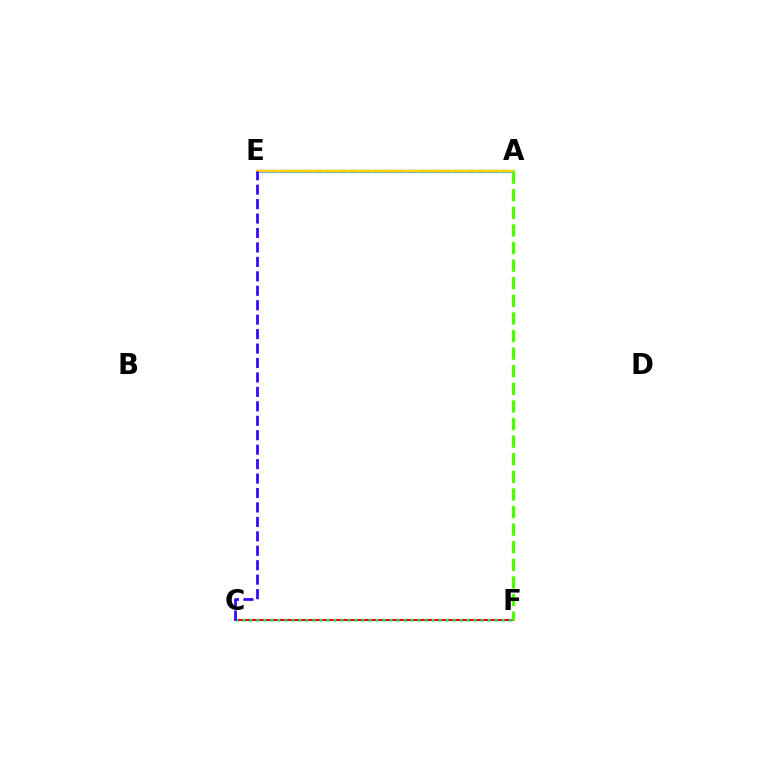{('C', 'F'): [{'color': '#ff0000', 'line_style': 'solid', 'thickness': 1.51}, {'color': '#00ff86', 'line_style': 'dotted', 'thickness': 1.9}], ('A', 'E'): [{'color': '#009eff', 'line_style': 'solid', 'thickness': 1.83}, {'color': '#ff00ed', 'line_style': 'dashed', 'thickness': 1.58}, {'color': '#ffd500', 'line_style': 'solid', 'thickness': 1.76}], ('A', 'F'): [{'color': '#4fff00', 'line_style': 'dashed', 'thickness': 2.39}], ('C', 'E'): [{'color': '#3700ff', 'line_style': 'dashed', 'thickness': 1.96}]}